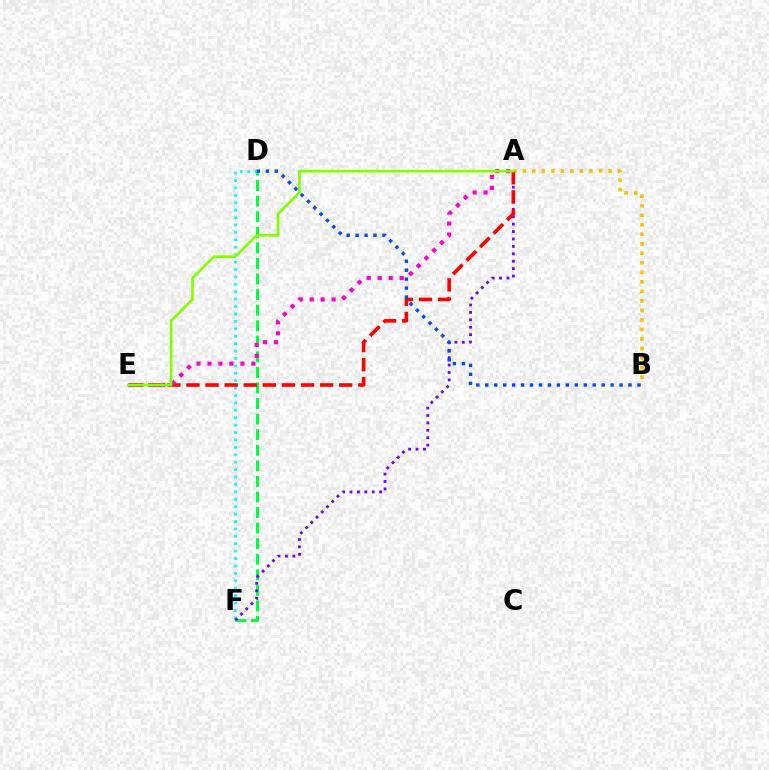{('D', 'F'): [{'color': '#00ff39', 'line_style': 'dashed', 'thickness': 2.11}, {'color': '#00fff6', 'line_style': 'dotted', 'thickness': 2.01}], ('A', 'B'): [{'color': '#ffbd00', 'line_style': 'dotted', 'thickness': 2.59}], ('A', 'F'): [{'color': '#7200ff', 'line_style': 'dotted', 'thickness': 2.01}], ('A', 'E'): [{'color': '#ff0000', 'line_style': 'dashed', 'thickness': 2.59}, {'color': '#ff00cf', 'line_style': 'dotted', 'thickness': 2.99}, {'color': '#84ff00', 'line_style': 'solid', 'thickness': 1.92}], ('B', 'D'): [{'color': '#004bff', 'line_style': 'dotted', 'thickness': 2.43}]}